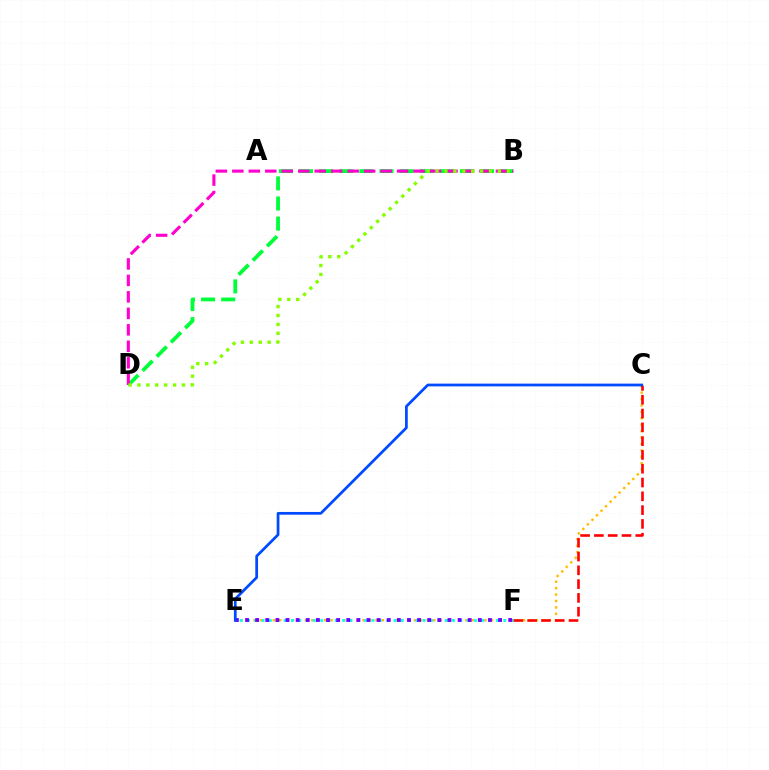{('C', 'E'): [{'color': '#ffbd00', 'line_style': 'dotted', 'thickness': 1.74}, {'color': '#004bff', 'line_style': 'solid', 'thickness': 1.97}], ('E', 'F'): [{'color': '#00fff6', 'line_style': 'dotted', 'thickness': 1.99}, {'color': '#7200ff', 'line_style': 'dotted', 'thickness': 2.75}], ('B', 'D'): [{'color': '#00ff39', 'line_style': 'dashed', 'thickness': 2.73}, {'color': '#ff00cf', 'line_style': 'dashed', 'thickness': 2.24}, {'color': '#84ff00', 'line_style': 'dotted', 'thickness': 2.42}], ('C', 'F'): [{'color': '#ff0000', 'line_style': 'dashed', 'thickness': 1.87}]}